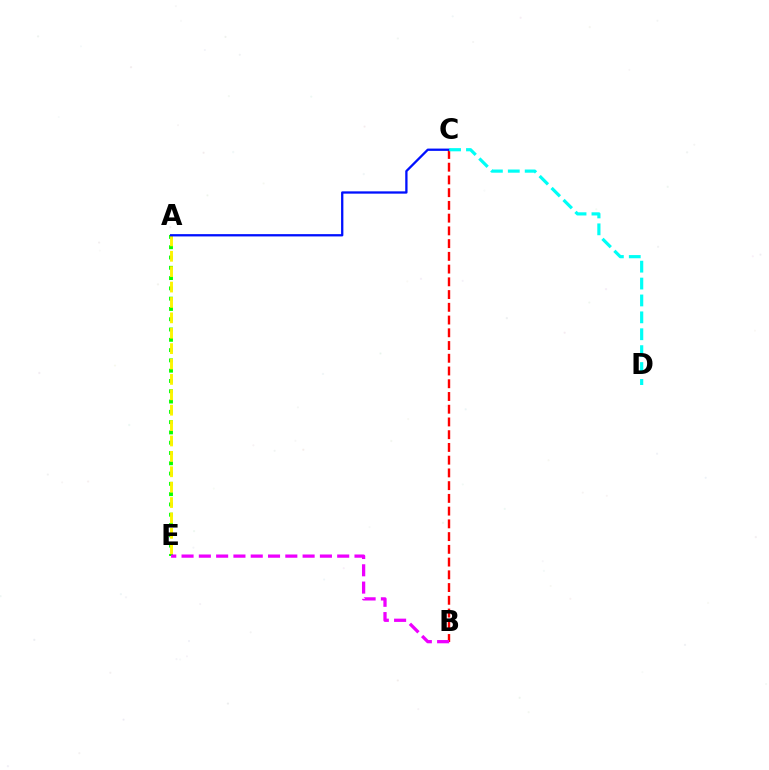{('B', 'C'): [{'color': '#ff0000', 'line_style': 'dashed', 'thickness': 1.73}], ('A', 'E'): [{'color': '#08ff00', 'line_style': 'dotted', 'thickness': 2.8}, {'color': '#fcf500', 'line_style': 'dashed', 'thickness': 2.09}], ('B', 'E'): [{'color': '#ee00ff', 'line_style': 'dashed', 'thickness': 2.35}], ('A', 'C'): [{'color': '#0010ff', 'line_style': 'solid', 'thickness': 1.66}], ('C', 'D'): [{'color': '#00fff6', 'line_style': 'dashed', 'thickness': 2.3}]}